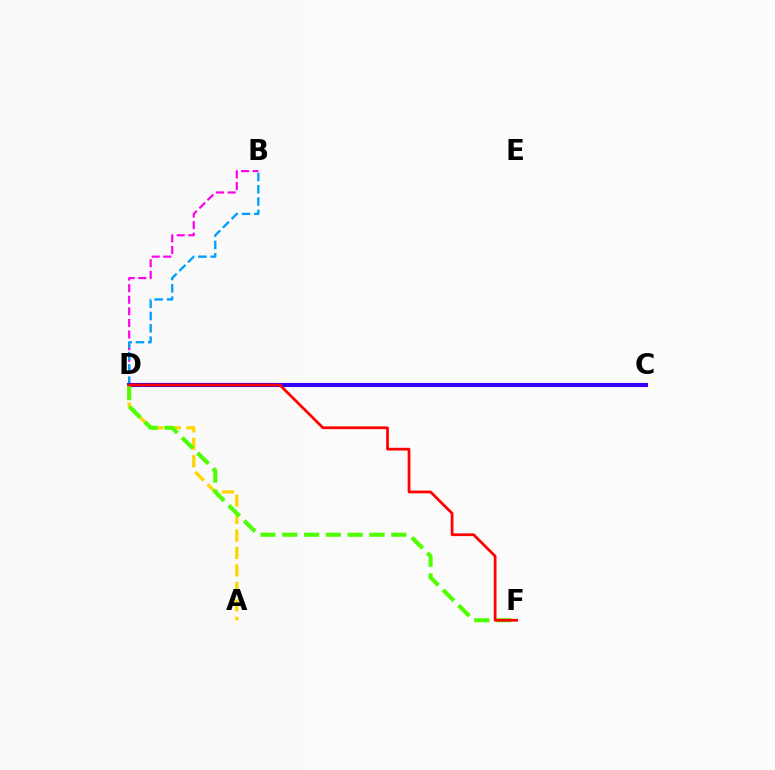{('B', 'D'): [{'color': '#ff00ed', 'line_style': 'dashed', 'thickness': 1.58}, {'color': '#009eff', 'line_style': 'dashed', 'thickness': 1.67}], ('C', 'D'): [{'color': '#00ff86', 'line_style': 'dotted', 'thickness': 1.62}, {'color': '#3700ff', 'line_style': 'solid', 'thickness': 2.95}], ('A', 'D'): [{'color': '#ffd500', 'line_style': 'dashed', 'thickness': 2.37}], ('D', 'F'): [{'color': '#4fff00', 'line_style': 'dashed', 'thickness': 2.96}, {'color': '#ff0000', 'line_style': 'solid', 'thickness': 1.97}]}